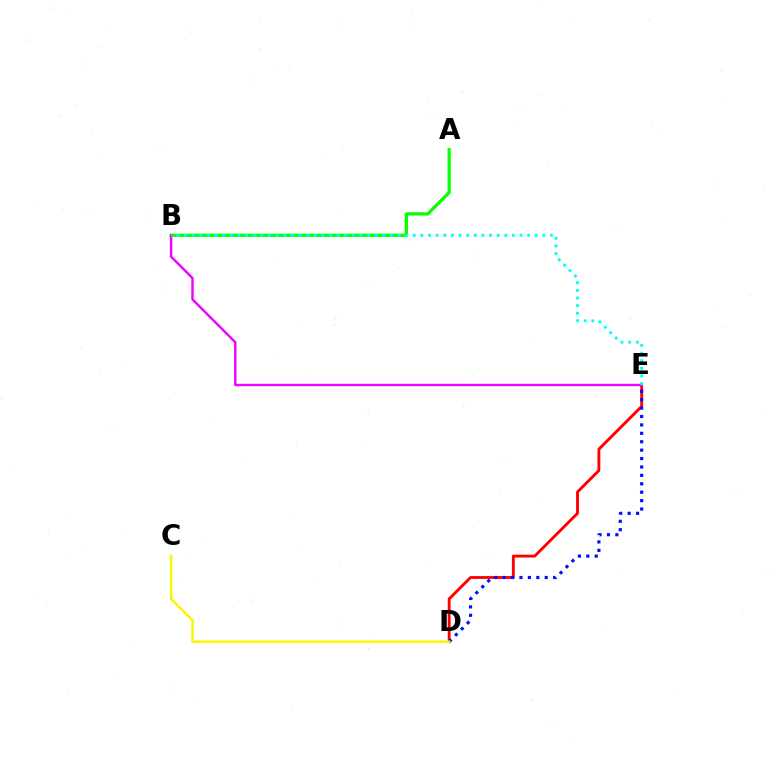{('D', 'E'): [{'color': '#ff0000', 'line_style': 'solid', 'thickness': 2.07}, {'color': '#0010ff', 'line_style': 'dotted', 'thickness': 2.29}], ('A', 'B'): [{'color': '#08ff00', 'line_style': 'solid', 'thickness': 2.33}], ('B', 'E'): [{'color': '#ee00ff', 'line_style': 'solid', 'thickness': 1.73}, {'color': '#00fff6', 'line_style': 'dotted', 'thickness': 2.07}], ('C', 'D'): [{'color': '#fcf500', 'line_style': 'solid', 'thickness': 1.76}]}